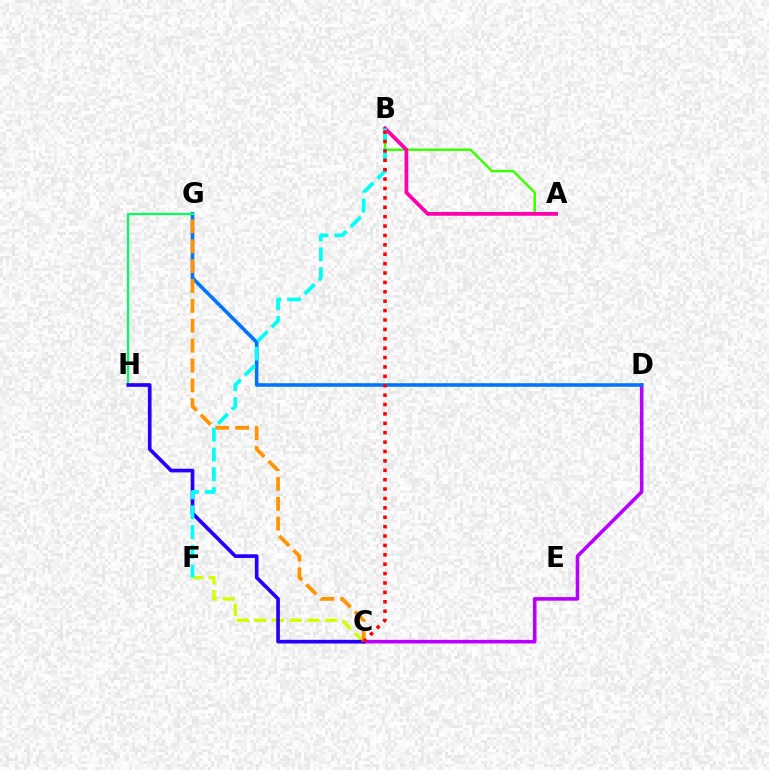{('C', 'D'): [{'color': '#b900ff', 'line_style': 'solid', 'thickness': 2.59}], ('D', 'G'): [{'color': '#0074ff', 'line_style': 'solid', 'thickness': 2.57}], ('G', 'H'): [{'color': '#00ff5c', 'line_style': 'solid', 'thickness': 1.57}], ('C', 'F'): [{'color': '#d1ff00', 'line_style': 'dashed', 'thickness': 2.4}], ('C', 'H'): [{'color': '#2500ff', 'line_style': 'solid', 'thickness': 2.65}], ('A', 'B'): [{'color': '#3dff00', 'line_style': 'solid', 'thickness': 1.78}, {'color': '#ff00ac', 'line_style': 'solid', 'thickness': 2.7}], ('C', 'G'): [{'color': '#ff9400', 'line_style': 'dashed', 'thickness': 2.7}], ('B', 'F'): [{'color': '#00fff6', 'line_style': 'dashed', 'thickness': 2.69}], ('B', 'C'): [{'color': '#ff0000', 'line_style': 'dotted', 'thickness': 2.55}]}